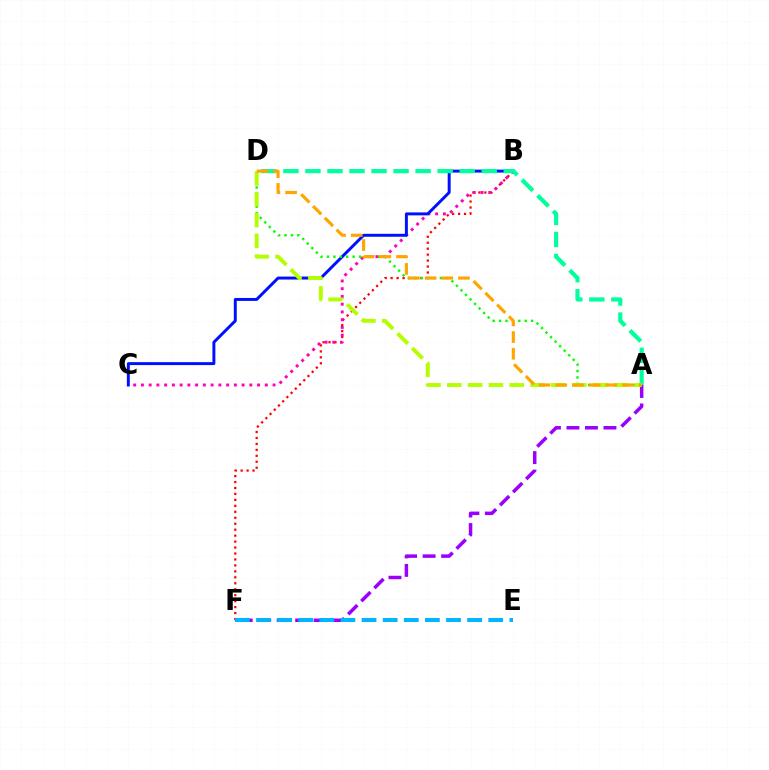{('A', 'F'): [{'color': '#9b00ff', 'line_style': 'dashed', 'thickness': 2.51}], ('B', 'F'): [{'color': '#ff0000', 'line_style': 'dotted', 'thickness': 1.62}], ('B', 'C'): [{'color': '#ff00bd', 'line_style': 'dotted', 'thickness': 2.1}, {'color': '#0010ff', 'line_style': 'solid', 'thickness': 2.13}], ('A', 'D'): [{'color': '#00ff9d', 'line_style': 'dashed', 'thickness': 2.99}, {'color': '#08ff00', 'line_style': 'dotted', 'thickness': 1.74}, {'color': '#b3ff00', 'line_style': 'dashed', 'thickness': 2.83}, {'color': '#ffa500', 'line_style': 'dashed', 'thickness': 2.26}], ('E', 'F'): [{'color': '#00b5ff', 'line_style': 'dashed', 'thickness': 2.87}]}